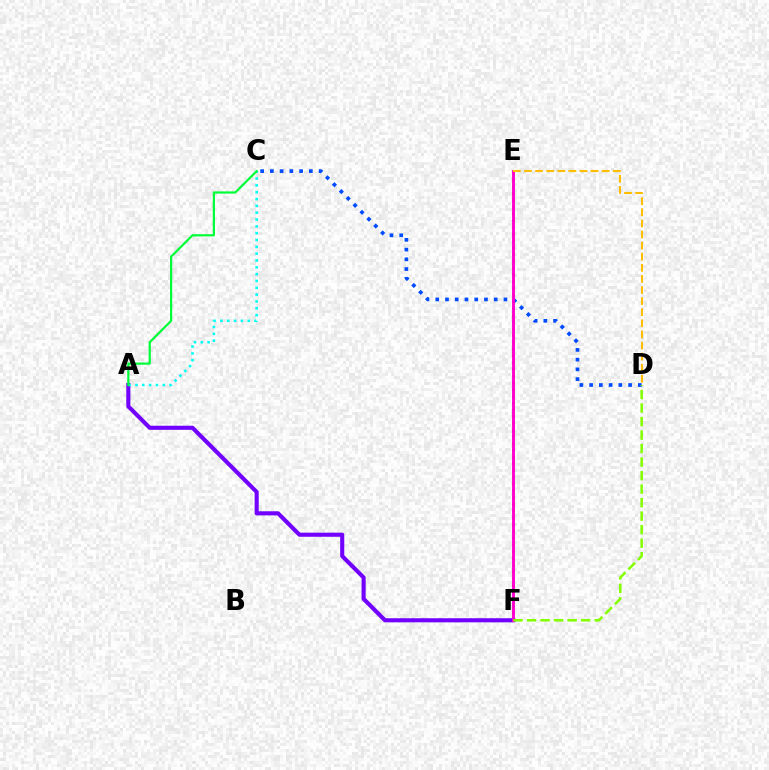{('A', 'F'): [{'color': '#7200ff', 'line_style': 'solid', 'thickness': 2.95}], ('C', 'D'): [{'color': '#004bff', 'line_style': 'dotted', 'thickness': 2.65}], ('E', 'F'): [{'color': '#ff0000', 'line_style': 'dotted', 'thickness': 1.83}, {'color': '#ff00cf', 'line_style': 'solid', 'thickness': 2.06}], ('A', 'C'): [{'color': '#00fff6', 'line_style': 'dotted', 'thickness': 1.86}, {'color': '#00ff39', 'line_style': 'solid', 'thickness': 1.59}], ('D', 'F'): [{'color': '#84ff00', 'line_style': 'dashed', 'thickness': 1.84}], ('D', 'E'): [{'color': '#ffbd00', 'line_style': 'dashed', 'thickness': 1.51}]}